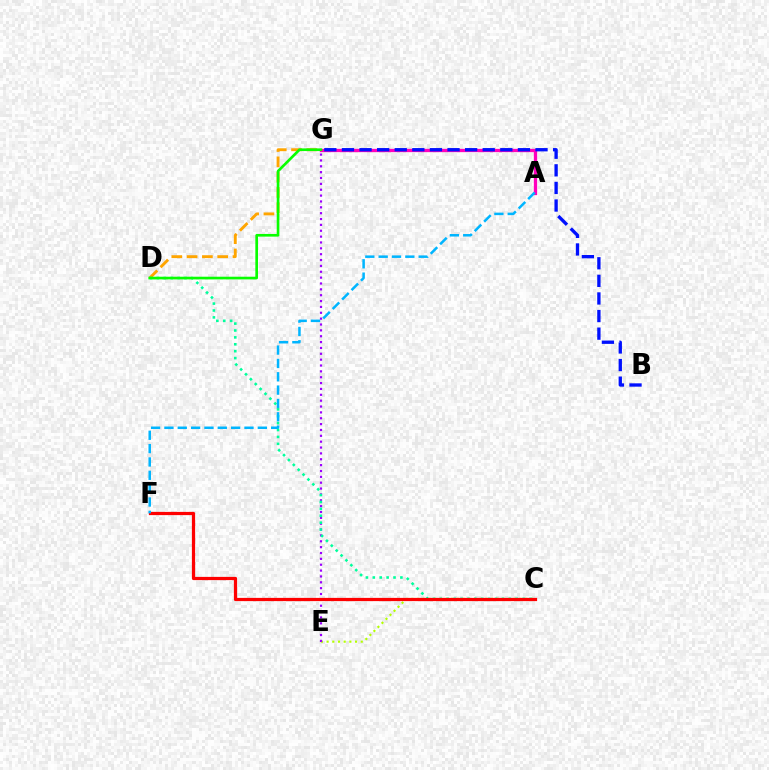{('C', 'E'): [{'color': '#b3ff00', 'line_style': 'dotted', 'thickness': 1.55}], ('D', 'G'): [{'color': '#ffa500', 'line_style': 'dashed', 'thickness': 2.08}, {'color': '#08ff00', 'line_style': 'solid', 'thickness': 1.92}], ('E', 'G'): [{'color': '#9b00ff', 'line_style': 'dotted', 'thickness': 1.59}], ('A', 'G'): [{'color': '#ff00bd', 'line_style': 'solid', 'thickness': 2.38}], ('B', 'G'): [{'color': '#0010ff', 'line_style': 'dashed', 'thickness': 2.39}], ('C', 'D'): [{'color': '#00ff9d', 'line_style': 'dotted', 'thickness': 1.87}], ('C', 'F'): [{'color': '#ff0000', 'line_style': 'solid', 'thickness': 2.32}], ('A', 'F'): [{'color': '#00b5ff', 'line_style': 'dashed', 'thickness': 1.81}]}